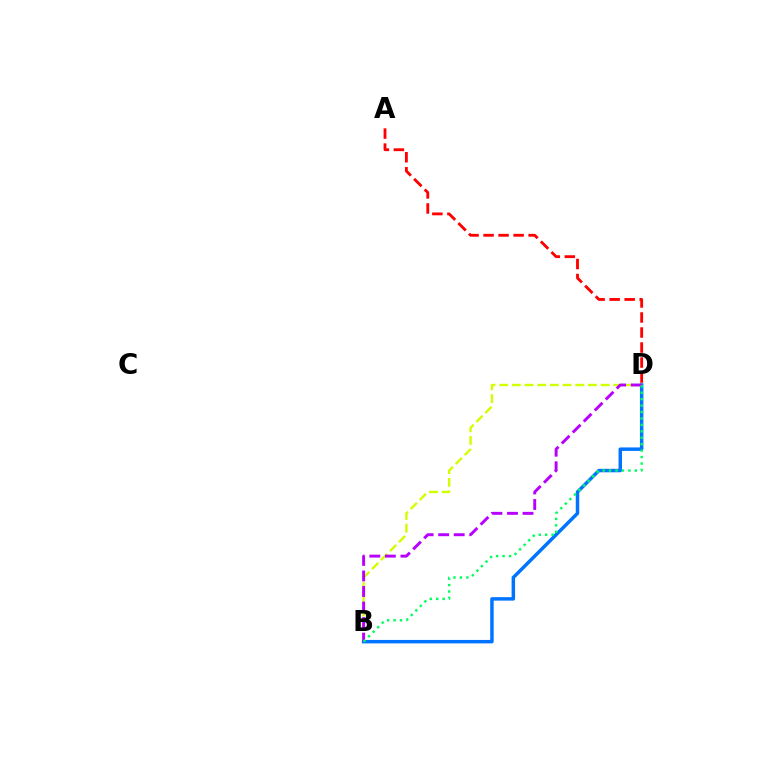{('A', 'D'): [{'color': '#ff0000', 'line_style': 'dashed', 'thickness': 2.04}], ('B', 'D'): [{'color': '#d1ff00', 'line_style': 'dashed', 'thickness': 1.72}, {'color': '#0074ff', 'line_style': 'solid', 'thickness': 2.5}, {'color': '#b900ff', 'line_style': 'dashed', 'thickness': 2.11}, {'color': '#00ff5c', 'line_style': 'dotted', 'thickness': 1.75}]}